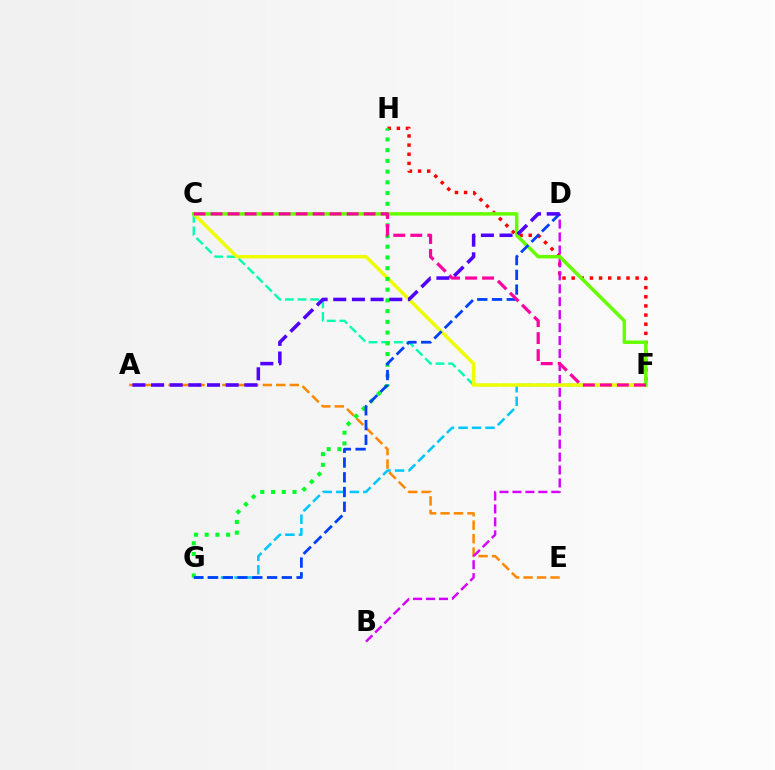{('F', 'G'): [{'color': '#00c7ff', 'line_style': 'dashed', 'thickness': 1.84}], ('F', 'H'): [{'color': '#ff0000', 'line_style': 'dotted', 'thickness': 2.48}], ('A', 'E'): [{'color': '#ff8800', 'line_style': 'dashed', 'thickness': 1.83}], ('B', 'D'): [{'color': '#d600ff', 'line_style': 'dashed', 'thickness': 1.76}], ('C', 'F'): [{'color': '#00ffaf', 'line_style': 'dashed', 'thickness': 1.72}, {'color': '#eeff00', 'line_style': 'solid', 'thickness': 2.48}, {'color': '#66ff00', 'line_style': 'solid', 'thickness': 2.51}, {'color': '#ff00a0', 'line_style': 'dashed', 'thickness': 2.31}], ('G', 'H'): [{'color': '#00ff27', 'line_style': 'dotted', 'thickness': 2.92}], ('D', 'G'): [{'color': '#003fff', 'line_style': 'dashed', 'thickness': 2.0}], ('A', 'D'): [{'color': '#4f00ff', 'line_style': 'dashed', 'thickness': 2.54}]}